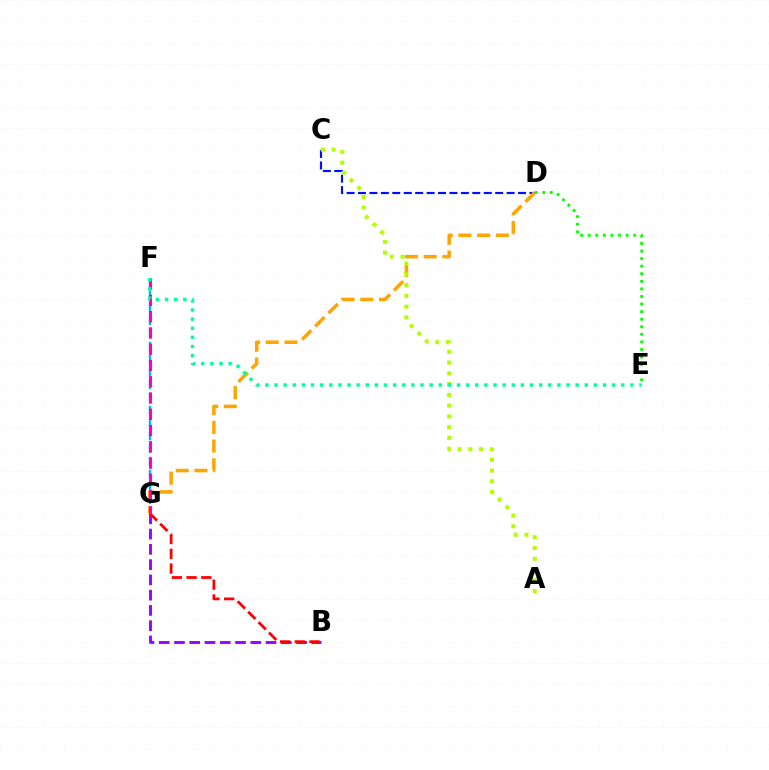{('B', 'G'): [{'color': '#9b00ff', 'line_style': 'dashed', 'thickness': 2.07}, {'color': '#ff0000', 'line_style': 'dashed', 'thickness': 2.0}], ('C', 'D'): [{'color': '#0010ff', 'line_style': 'dashed', 'thickness': 1.55}], ('F', 'G'): [{'color': '#00b5ff', 'line_style': 'dashed', 'thickness': 1.74}, {'color': '#ff00bd', 'line_style': 'dashed', 'thickness': 2.21}], ('D', 'G'): [{'color': '#ffa500', 'line_style': 'dashed', 'thickness': 2.54}], ('D', 'E'): [{'color': '#08ff00', 'line_style': 'dotted', 'thickness': 2.06}], ('A', 'C'): [{'color': '#b3ff00', 'line_style': 'dotted', 'thickness': 2.93}], ('E', 'F'): [{'color': '#00ff9d', 'line_style': 'dotted', 'thickness': 2.48}]}